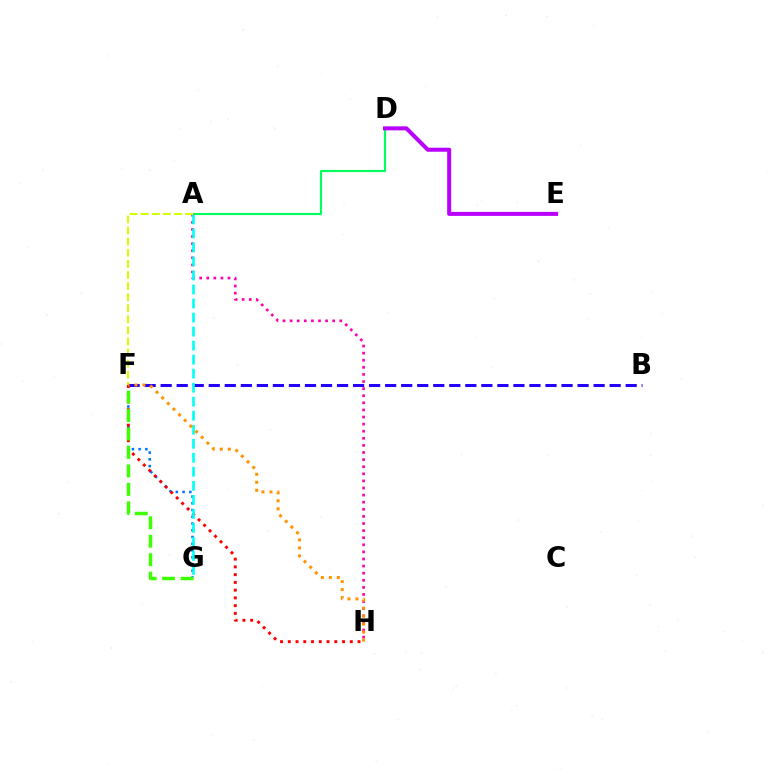{('F', 'G'): [{'color': '#0074ff', 'line_style': 'dotted', 'thickness': 1.83}, {'color': '#3dff00', 'line_style': 'dashed', 'thickness': 2.51}], ('B', 'F'): [{'color': '#2500ff', 'line_style': 'dashed', 'thickness': 2.18}], ('F', 'H'): [{'color': '#ff0000', 'line_style': 'dotted', 'thickness': 2.11}, {'color': '#ff9400', 'line_style': 'dotted', 'thickness': 2.17}], ('A', 'D'): [{'color': '#00ff5c', 'line_style': 'solid', 'thickness': 1.54}], ('A', 'H'): [{'color': '#ff00ac', 'line_style': 'dotted', 'thickness': 1.93}], ('D', 'E'): [{'color': '#b900ff', 'line_style': 'solid', 'thickness': 2.9}], ('A', 'G'): [{'color': '#00fff6', 'line_style': 'dashed', 'thickness': 1.91}], ('A', 'F'): [{'color': '#d1ff00', 'line_style': 'dashed', 'thickness': 1.51}]}